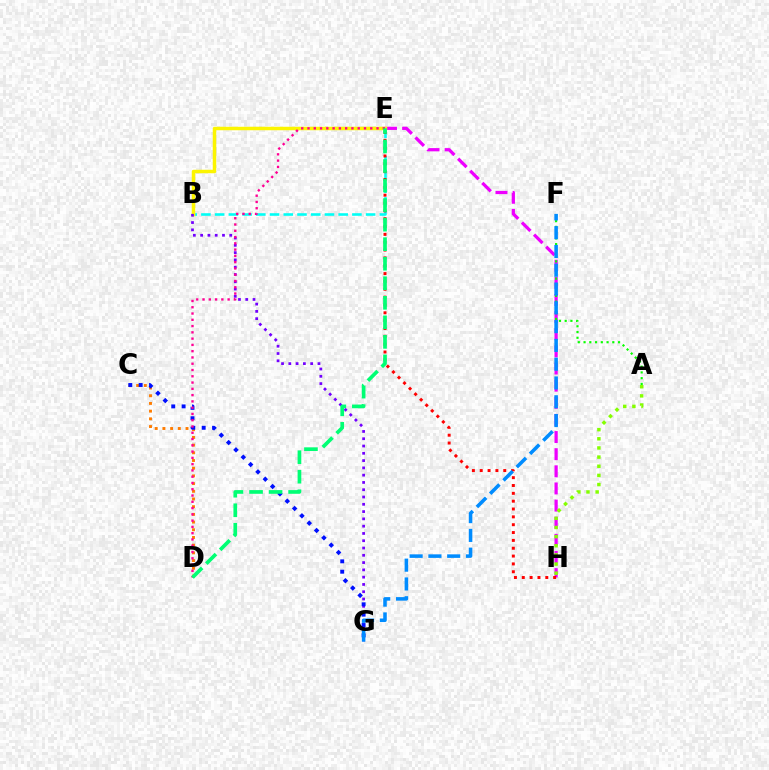{('E', 'H'): [{'color': '#ee00ff', 'line_style': 'dashed', 'thickness': 2.33}, {'color': '#ff0000', 'line_style': 'dotted', 'thickness': 2.13}], ('B', 'E'): [{'color': '#00fff6', 'line_style': 'dashed', 'thickness': 1.86}, {'color': '#fcf500', 'line_style': 'solid', 'thickness': 2.51}], ('C', 'D'): [{'color': '#ff7c00', 'line_style': 'dotted', 'thickness': 2.09}], ('B', 'G'): [{'color': '#7200ff', 'line_style': 'dotted', 'thickness': 1.98}], ('A', 'F'): [{'color': '#08ff00', 'line_style': 'dotted', 'thickness': 1.56}], ('C', 'G'): [{'color': '#0010ff', 'line_style': 'dotted', 'thickness': 2.82}], ('D', 'E'): [{'color': '#ff0094', 'line_style': 'dotted', 'thickness': 1.71}, {'color': '#00ff74', 'line_style': 'dashed', 'thickness': 2.65}], ('F', 'G'): [{'color': '#008cff', 'line_style': 'dashed', 'thickness': 2.55}], ('A', 'H'): [{'color': '#84ff00', 'line_style': 'dotted', 'thickness': 2.49}]}